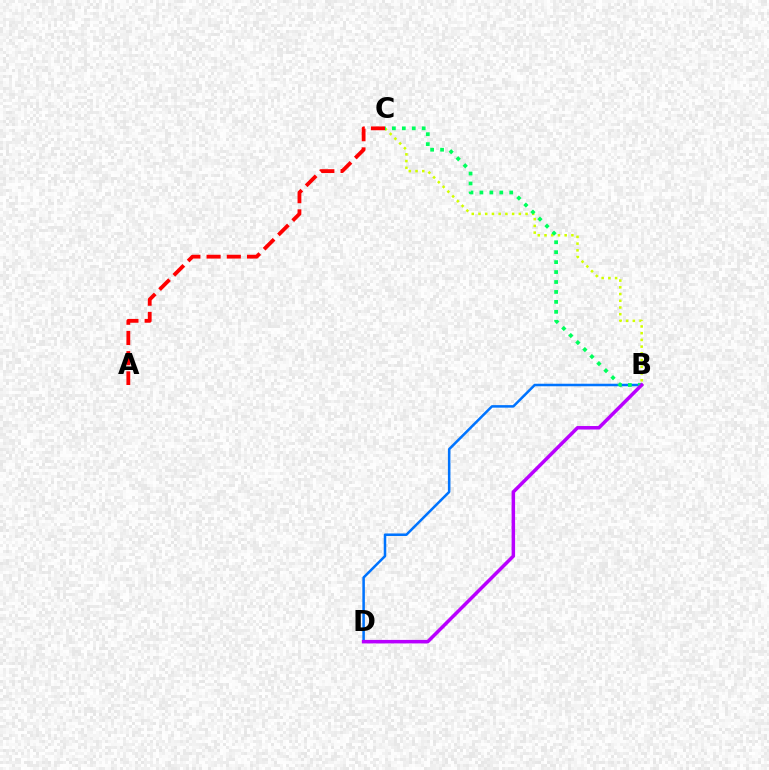{('B', 'D'): [{'color': '#0074ff', 'line_style': 'solid', 'thickness': 1.82}, {'color': '#b900ff', 'line_style': 'solid', 'thickness': 2.52}], ('B', 'C'): [{'color': '#d1ff00', 'line_style': 'dotted', 'thickness': 1.83}, {'color': '#00ff5c', 'line_style': 'dotted', 'thickness': 2.7}], ('A', 'C'): [{'color': '#ff0000', 'line_style': 'dashed', 'thickness': 2.75}]}